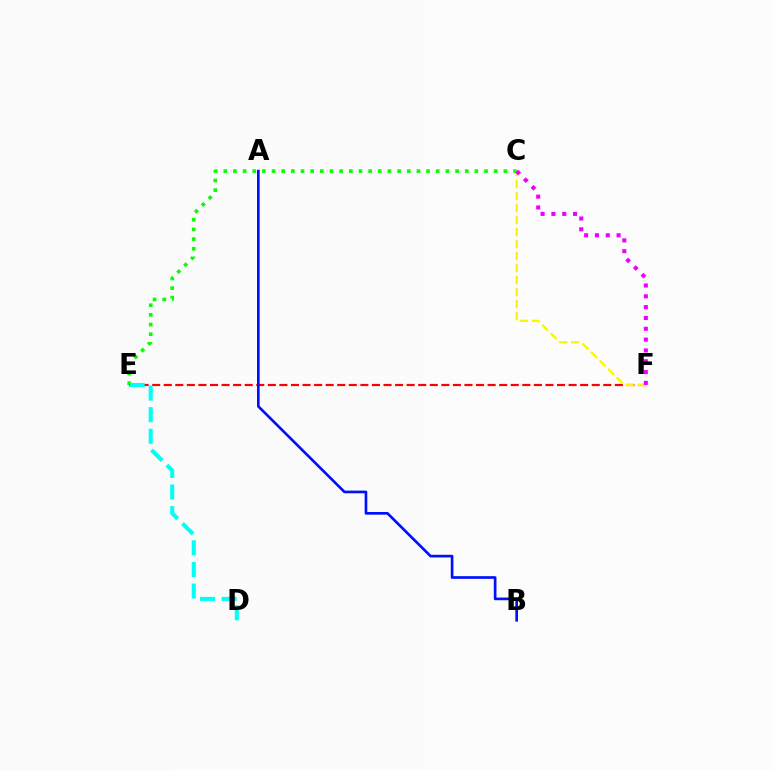{('C', 'E'): [{'color': '#08ff00', 'line_style': 'dotted', 'thickness': 2.62}], ('E', 'F'): [{'color': '#ff0000', 'line_style': 'dashed', 'thickness': 1.57}], ('C', 'F'): [{'color': '#fcf500', 'line_style': 'dashed', 'thickness': 1.63}, {'color': '#ee00ff', 'line_style': 'dotted', 'thickness': 2.94}], ('D', 'E'): [{'color': '#00fff6', 'line_style': 'dashed', 'thickness': 2.93}], ('A', 'B'): [{'color': '#0010ff', 'line_style': 'solid', 'thickness': 1.92}]}